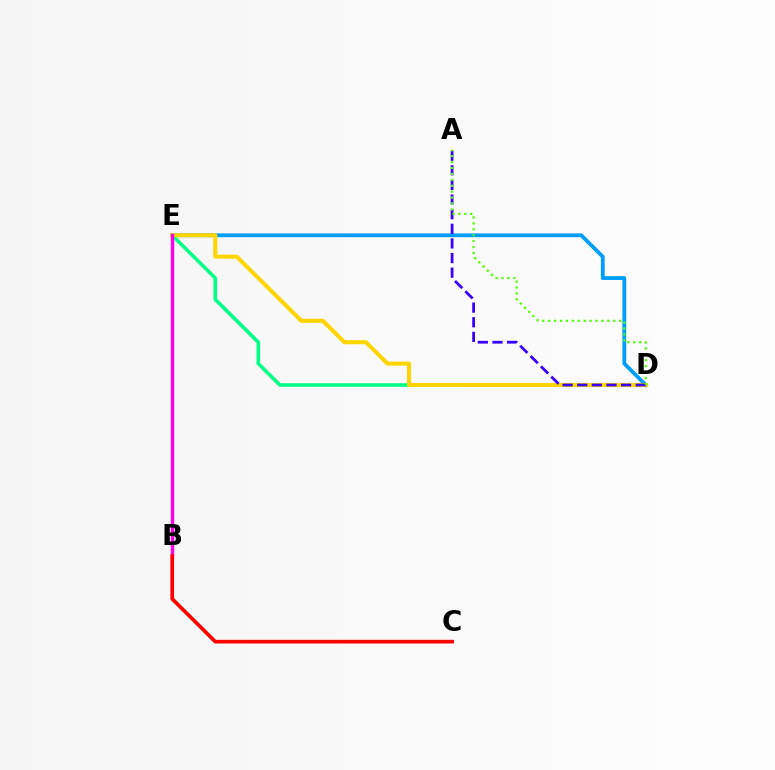{('D', 'E'): [{'color': '#009eff', 'line_style': 'solid', 'thickness': 2.73}, {'color': '#00ff86', 'line_style': 'solid', 'thickness': 2.55}, {'color': '#ffd500', 'line_style': 'solid', 'thickness': 2.9}], ('A', 'D'): [{'color': '#3700ff', 'line_style': 'dashed', 'thickness': 1.99}, {'color': '#4fff00', 'line_style': 'dotted', 'thickness': 1.61}], ('B', 'E'): [{'color': '#ff00ed', 'line_style': 'solid', 'thickness': 2.42}], ('B', 'C'): [{'color': '#ff0000', 'line_style': 'solid', 'thickness': 2.65}]}